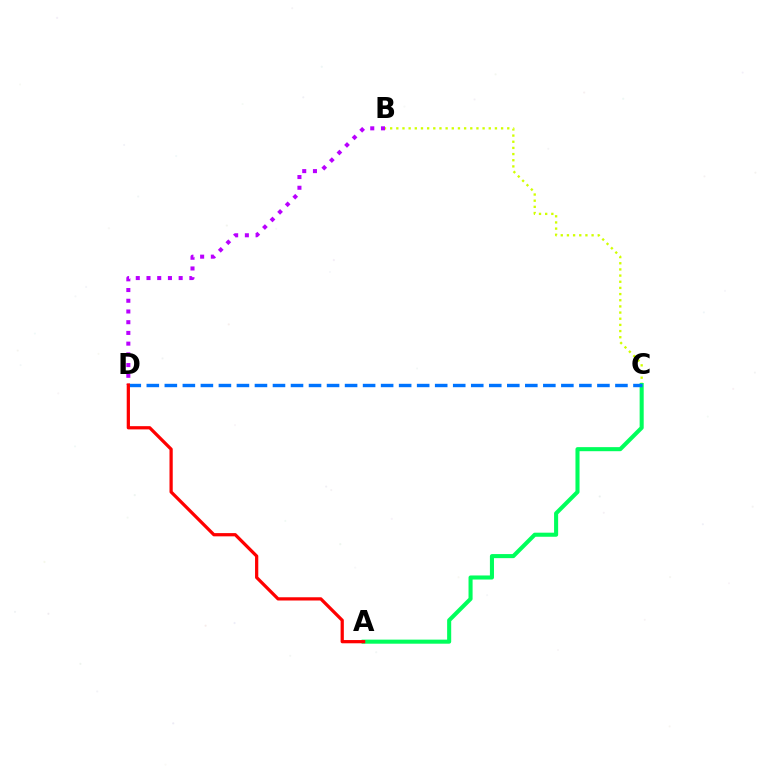{('B', 'C'): [{'color': '#d1ff00', 'line_style': 'dotted', 'thickness': 1.67}], ('A', 'C'): [{'color': '#00ff5c', 'line_style': 'solid', 'thickness': 2.93}], ('B', 'D'): [{'color': '#b900ff', 'line_style': 'dotted', 'thickness': 2.91}], ('C', 'D'): [{'color': '#0074ff', 'line_style': 'dashed', 'thickness': 2.45}], ('A', 'D'): [{'color': '#ff0000', 'line_style': 'solid', 'thickness': 2.33}]}